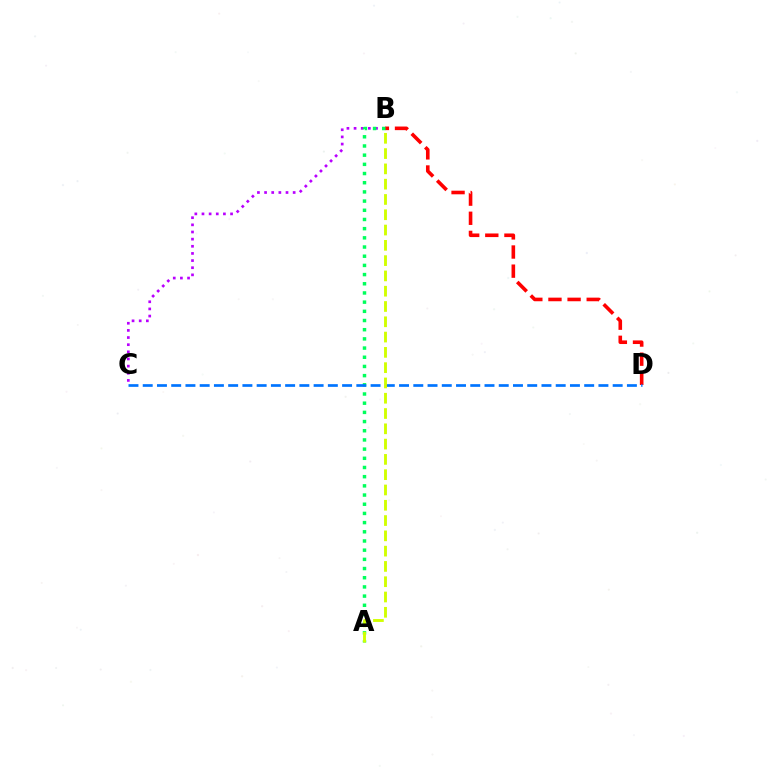{('B', 'D'): [{'color': '#ff0000', 'line_style': 'dashed', 'thickness': 2.6}], ('B', 'C'): [{'color': '#b900ff', 'line_style': 'dotted', 'thickness': 1.94}], ('A', 'B'): [{'color': '#00ff5c', 'line_style': 'dotted', 'thickness': 2.5}, {'color': '#d1ff00', 'line_style': 'dashed', 'thickness': 2.08}], ('C', 'D'): [{'color': '#0074ff', 'line_style': 'dashed', 'thickness': 1.93}]}